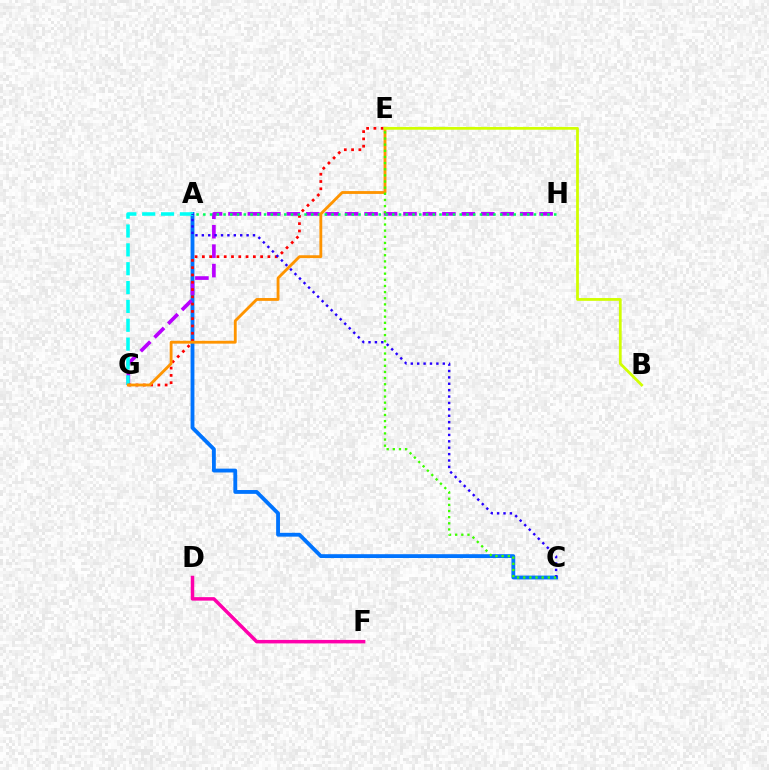{('A', 'C'): [{'color': '#0074ff', 'line_style': 'solid', 'thickness': 2.76}, {'color': '#2500ff', 'line_style': 'dotted', 'thickness': 1.74}], ('G', 'H'): [{'color': '#b900ff', 'line_style': 'dashed', 'thickness': 2.64}], ('A', 'G'): [{'color': '#00fff6', 'line_style': 'dashed', 'thickness': 2.56}], ('E', 'G'): [{'color': '#ff0000', 'line_style': 'dotted', 'thickness': 1.98}, {'color': '#ff9400', 'line_style': 'solid', 'thickness': 2.04}], ('A', 'H'): [{'color': '#00ff5c', 'line_style': 'dotted', 'thickness': 1.83}], ('D', 'F'): [{'color': '#ff00ac', 'line_style': 'solid', 'thickness': 2.51}], ('B', 'E'): [{'color': '#d1ff00', 'line_style': 'solid', 'thickness': 2.0}], ('C', 'E'): [{'color': '#3dff00', 'line_style': 'dotted', 'thickness': 1.67}]}